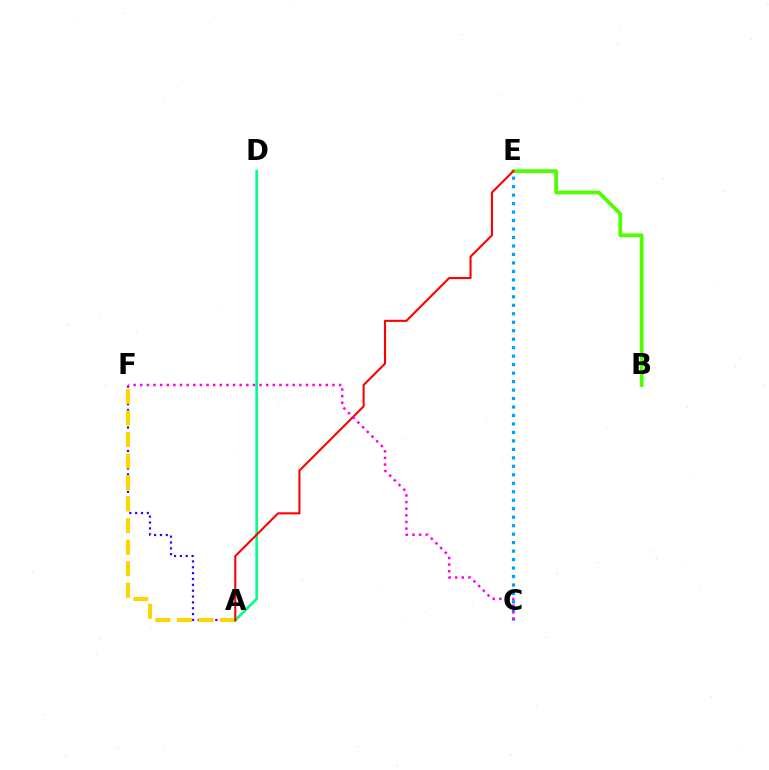{('C', 'E'): [{'color': '#009eff', 'line_style': 'dotted', 'thickness': 2.3}], ('A', 'F'): [{'color': '#3700ff', 'line_style': 'dotted', 'thickness': 1.59}, {'color': '#ffd500', 'line_style': 'dashed', 'thickness': 2.93}], ('A', 'D'): [{'color': '#00ff86', 'line_style': 'solid', 'thickness': 1.88}], ('B', 'E'): [{'color': '#4fff00', 'line_style': 'solid', 'thickness': 2.71}], ('A', 'E'): [{'color': '#ff0000', 'line_style': 'solid', 'thickness': 1.5}], ('C', 'F'): [{'color': '#ff00ed', 'line_style': 'dotted', 'thickness': 1.8}]}